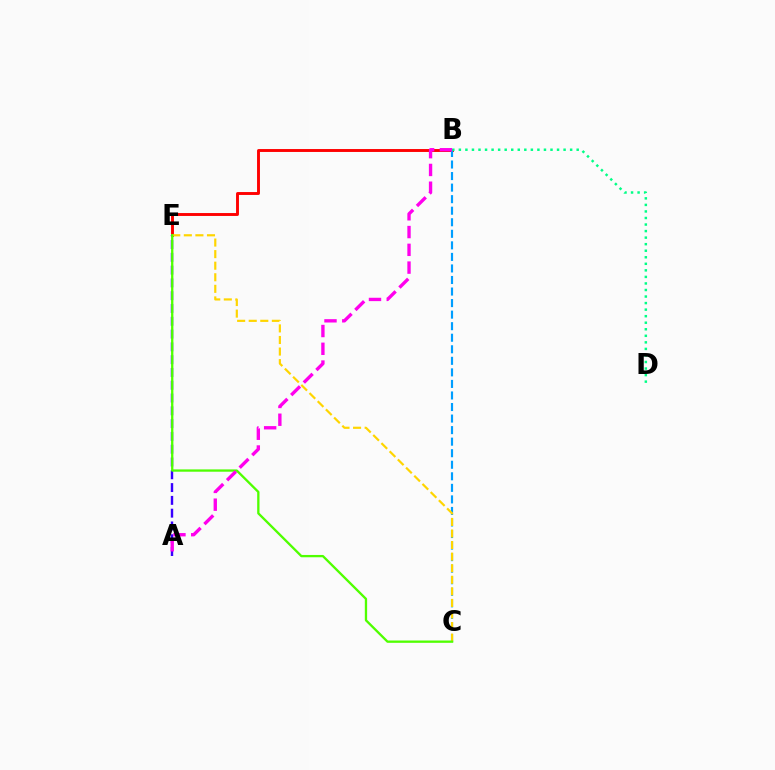{('B', 'E'): [{'color': '#ff0000', 'line_style': 'solid', 'thickness': 2.09}], ('A', 'E'): [{'color': '#3700ff', 'line_style': 'dashed', 'thickness': 1.74}], ('B', 'C'): [{'color': '#009eff', 'line_style': 'dashed', 'thickness': 1.57}], ('C', 'E'): [{'color': '#ffd500', 'line_style': 'dashed', 'thickness': 1.57}, {'color': '#4fff00', 'line_style': 'solid', 'thickness': 1.66}], ('B', 'D'): [{'color': '#00ff86', 'line_style': 'dotted', 'thickness': 1.78}], ('A', 'B'): [{'color': '#ff00ed', 'line_style': 'dashed', 'thickness': 2.41}]}